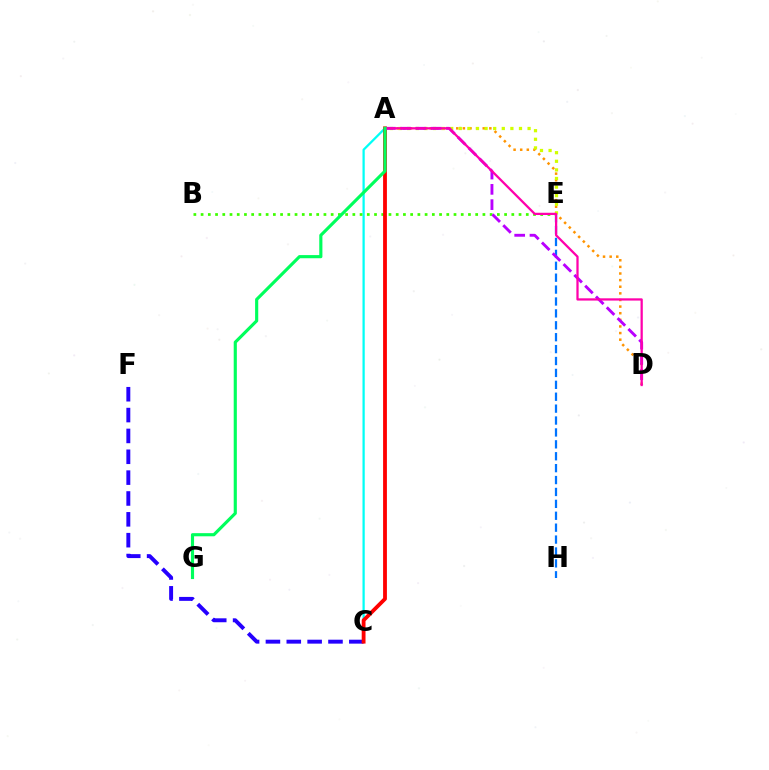{('E', 'H'): [{'color': '#0074ff', 'line_style': 'dashed', 'thickness': 1.62}], ('A', 'C'): [{'color': '#00fff6', 'line_style': 'solid', 'thickness': 1.62}, {'color': '#ff0000', 'line_style': 'solid', 'thickness': 2.75}], ('A', 'D'): [{'color': '#ff9400', 'line_style': 'dotted', 'thickness': 1.8}, {'color': '#b900ff', 'line_style': 'dashed', 'thickness': 2.08}, {'color': '#ff00ac', 'line_style': 'solid', 'thickness': 1.63}], ('C', 'F'): [{'color': '#2500ff', 'line_style': 'dashed', 'thickness': 2.83}], ('B', 'E'): [{'color': '#3dff00', 'line_style': 'dotted', 'thickness': 1.96}], ('A', 'E'): [{'color': '#d1ff00', 'line_style': 'dotted', 'thickness': 2.34}], ('A', 'G'): [{'color': '#00ff5c', 'line_style': 'solid', 'thickness': 2.26}]}